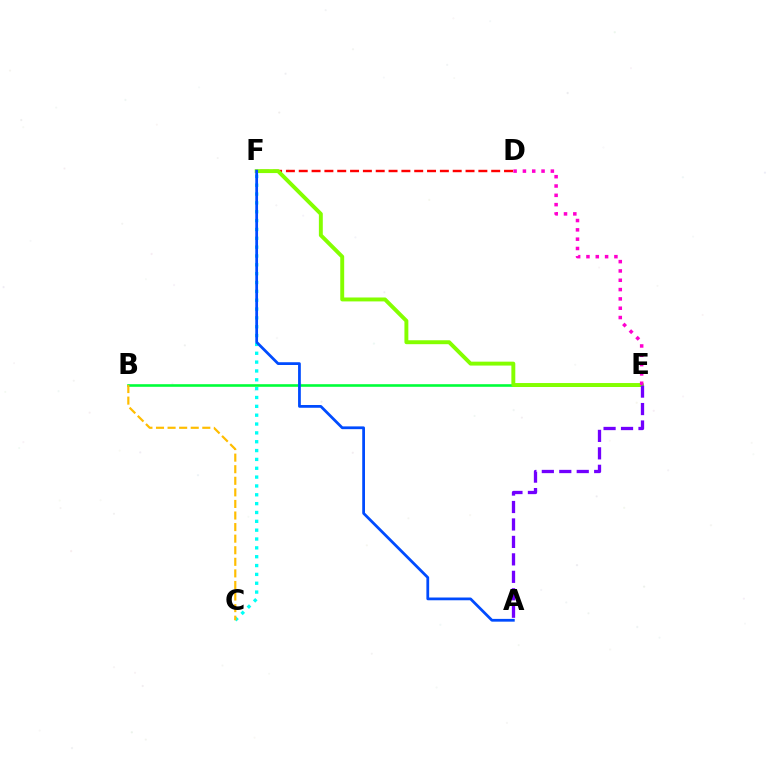{('C', 'F'): [{'color': '#00fff6', 'line_style': 'dotted', 'thickness': 2.4}], ('D', 'F'): [{'color': '#ff0000', 'line_style': 'dashed', 'thickness': 1.74}], ('B', 'E'): [{'color': '#00ff39', 'line_style': 'solid', 'thickness': 1.88}], ('E', 'F'): [{'color': '#84ff00', 'line_style': 'solid', 'thickness': 2.82}], ('D', 'E'): [{'color': '#ff00cf', 'line_style': 'dotted', 'thickness': 2.53}], ('A', 'F'): [{'color': '#004bff', 'line_style': 'solid', 'thickness': 1.99}], ('B', 'C'): [{'color': '#ffbd00', 'line_style': 'dashed', 'thickness': 1.57}], ('A', 'E'): [{'color': '#7200ff', 'line_style': 'dashed', 'thickness': 2.37}]}